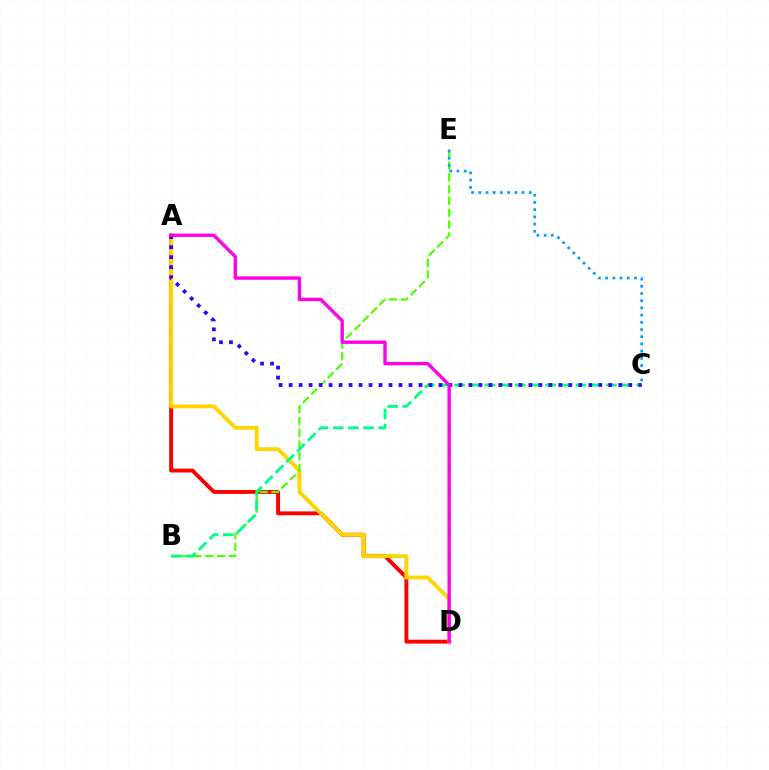{('A', 'D'): [{'color': '#ff0000', 'line_style': 'solid', 'thickness': 2.8}, {'color': '#ffd500', 'line_style': 'solid', 'thickness': 2.79}, {'color': '#ff00ed', 'line_style': 'solid', 'thickness': 2.42}], ('B', 'E'): [{'color': '#4fff00', 'line_style': 'dashed', 'thickness': 1.6}], ('C', 'E'): [{'color': '#009eff', 'line_style': 'dotted', 'thickness': 1.96}], ('B', 'C'): [{'color': '#00ff86', 'line_style': 'dashed', 'thickness': 2.06}], ('A', 'C'): [{'color': '#3700ff', 'line_style': 'dotted', 'thickness': 2.71}]}